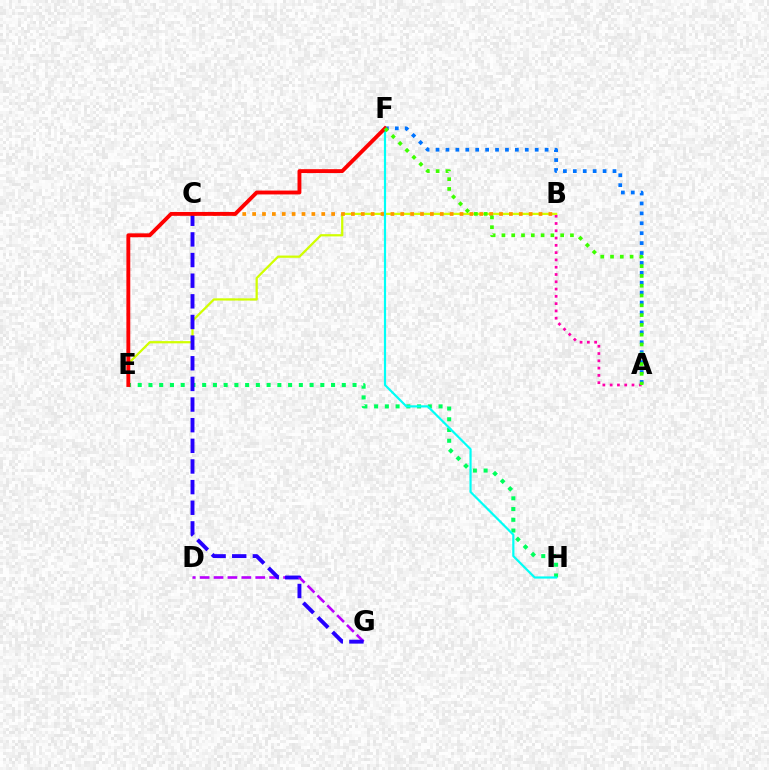{('D', 'G'): [{'color': '#b900ff', 'line_style': 'dashed', 'thickness': 1.89}], ('A', 'B'): [{'color': '#ff00ac', 'line_style': 'dotted', 'thickness': 1.98}], ('B', 'E'): [{'color': '#d1ff00', 'line_style': 'solid', 'thickness': 1.61}], ('E', 'H'): [{'color': '#00ff5c', 'line_style': 'dotted', 'thickness': 2.92}], ('B', 'C'): [{'color': '#ff9400', 'line_style': 'dotted', 'thickness': 2.68}], ('F', 'H'): [{'color': '#00fff6', 'line_style': 'solid', 'thickness': 1.57}], ('C', 'G'): [{'color': '#2500ff', 'line_style': 'dashed', 'thickness': 2.8}], ('A', 'F'): [{'color': '#0074ff', 'line_style': 'dotted', 'thickness': 2.69}, {'color': '#3dff00', 'line_style': 'dotted', 'thickness': 2.66}], ('E', 'F'): [{'color': '#ff0000', 'line_style': 'solid', 'thickness': 2.79}]}